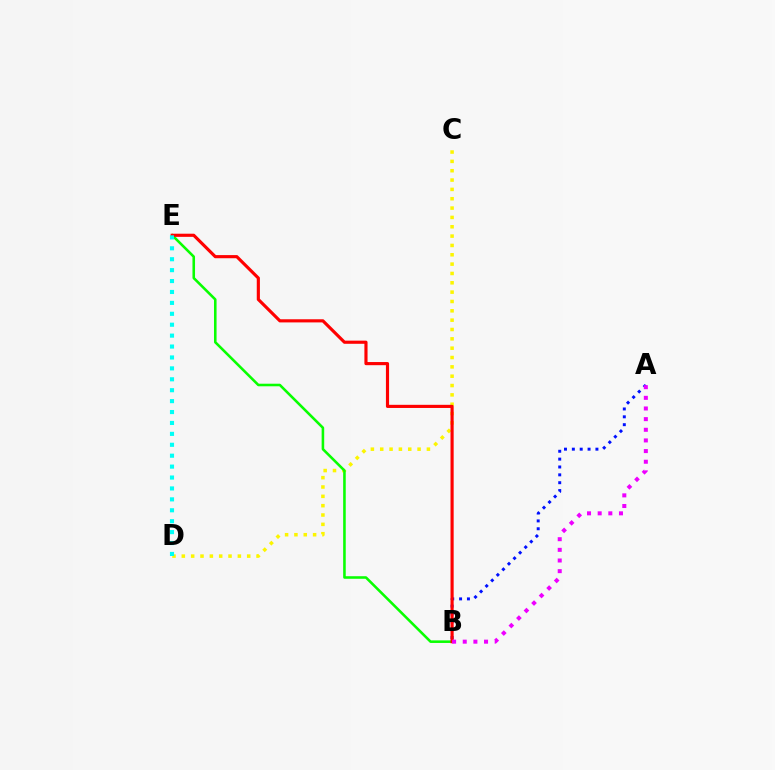{('C', 'D'): [{'color': '#fcf500', 'line_style': 'dotted', 'thickness': 2.54}], ('B', 'E'): [{'color': '#08ff00', 'line_style': 'solid', 'thickness': 1.85}, {'color': '#ff0000', 'line_style': 'solid', 'thickness': 2.26}], ('A', 'B'): [{'color': '#0010ff', 'line_style': 'dotted', 'thickness': 2.14}, {'color': '#ee00ff', 'line_style': 'dotted', 'thickness': 2.89}], ('D', 'E'): [{'color': '#00fff6', 'line_style': 'dotted', 'thickness': 2.97}]}